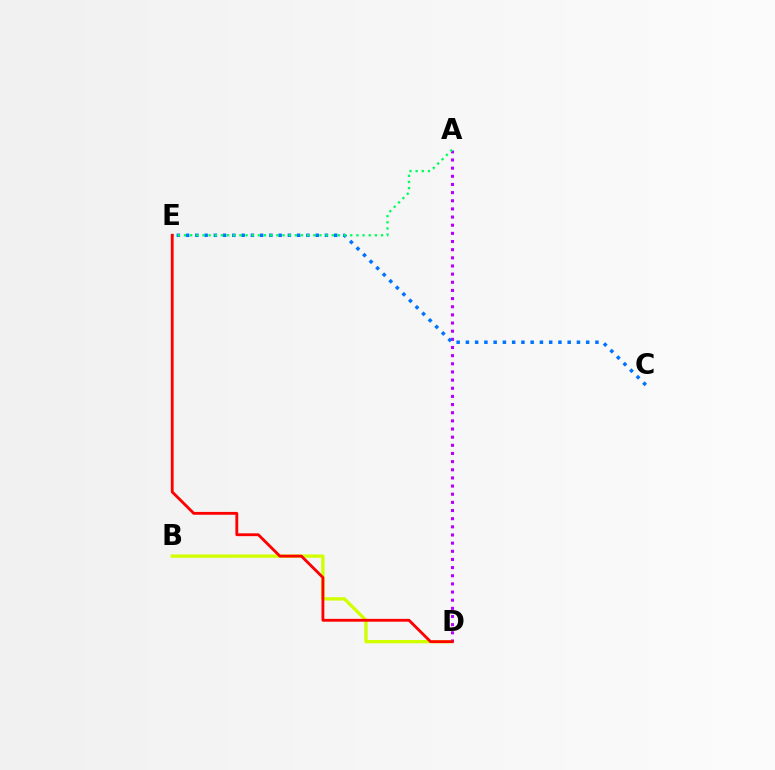{('B', 'D'): [{'color': '#d1ff00', 'line_style': 'solid', 'thickness': 2.39}], ('A', 'D'): [{'color': '#b900ff', 'line_style': 'dotted', 'thickness': 2.21}], ('C', 'E'): [{'color': '#0074ff', 'line_style': 'dotted', 'thickness': 2.51}], ('A', 'E'): [{'color': '#00ff5c', 'line_style': 'dotted', 'thickness': 1.67}], ('D', 'E'): [{'color': '#ff0000', 'line_style': 'solid', 'thickness': 2.04}]}